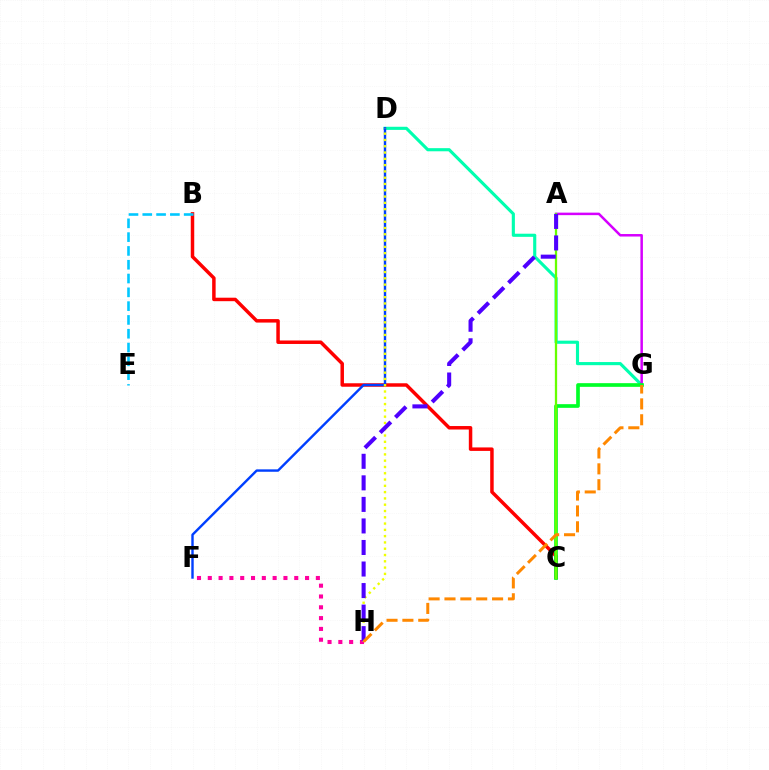{('D', 'G'): [{'color': '#00ffaf', 'line_style': 'solid', 'thickness': 2.25}], ('B', 'C'): [{'color': '#ff0000', 'line_style': 'solid', 'thickness': 2.51}], ('A', 'G'): [{'color': '#d600ff', 'line_style': 'solid', 'thickness': 1.8}], ('C', 'G'): [{'color': '#00ff27', 'line_style': 'solid', 'thickness': 2.64}], ('D', 'F'): [{'color': '#003fff', 'line_style': 'solid', 'thickness': 1.74}], ('F', 'H'): [{'color': '#ff00a0', 'line_style': 'dotted', 'thickness': 2.94}], ('B', 'E'): [{'color': '#00c7ff', 'line_style': 'dashed', 'thickness': 1.87}], ('D', 'H'): [{'color': '#eeff00', 'line_style': 'dotted', 'thickness': 1.71}], ('A', 'C'): [{'color': '#66ff00', 'line_style': 'solid', 'thickness': 1.64}], ('A', 'H'): [{'color': '#4f00ff', 'line_style': 'dashed', 'thickness': 2.93}], ('G', 'H'): [{'color': '#ff8800', 'line_style': 'dashed', 'thickness': 2.16}]}